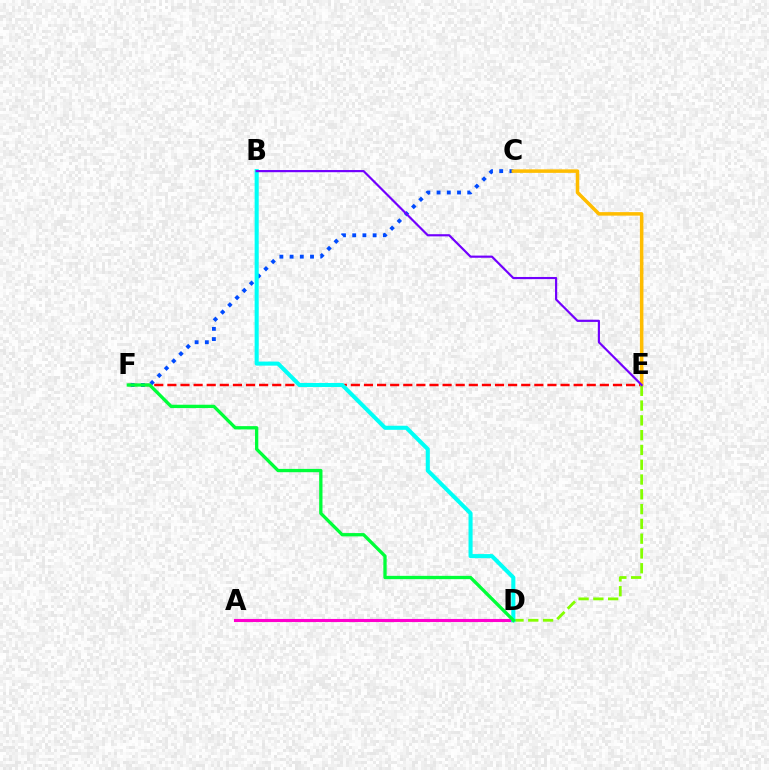{('E', 'F'): [{'color': '#ff0000', 'line_style': 'dashed', 'thickness': 1.78}], ('A', 'D'): [{'color': '#ff00cf', 'line_style': 'solid', 'thickness': 2.24}], ('C', 'F'): [{'color': '#004bff', 'line_style': 'dotted', 'thickness': 2.77}], ('C', 'E'): [{'color': '#ffbd00', 'line_style': 'solid', 'thickness': 2.53}], ('D', 'E'): [{'color': '#84ff00', 'line_style': 'dashed', 'thickness': 2.01}], ('B', 'D'): [{'color': '#00fff6', 'line_style': 'solid', 'thickness': 2.93}], ('D', 'F'): [{'color': '#00ff39', 'line_style': 'solid', 'thickness': 2.38}], ('B', 'E'): [{'color': '#7200ff', 'line_style': 'solid', 'thickness': 1.56}]}